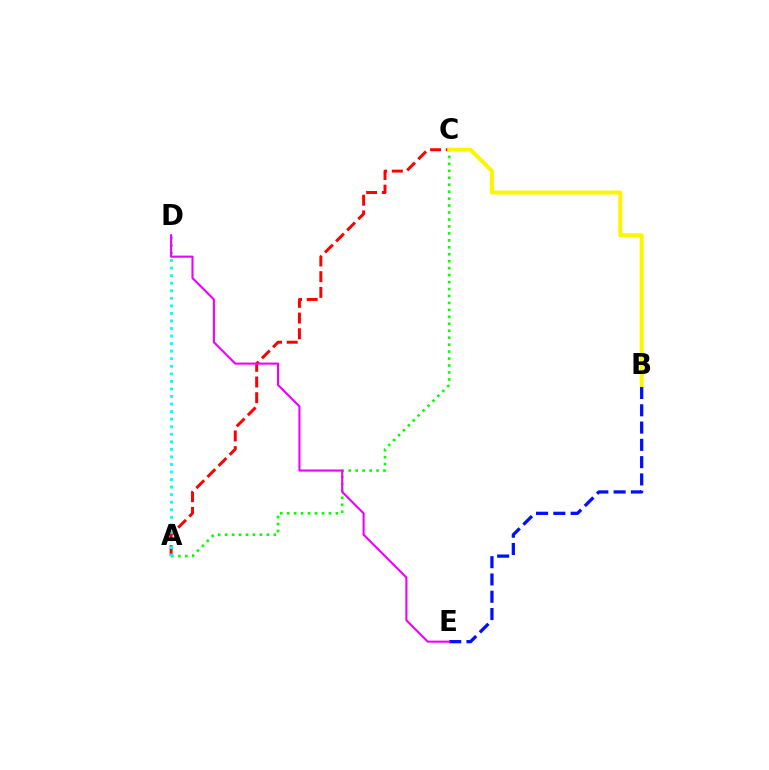{('A', 'C'): [{'color': '#08ff00', 'line_style': 'dotted', 'thickness': 1.89}, {'color': '#ff0000', 'line_style': 'dashed', 'thickness': 2.13}], ('B', 'E'): [{'color': '#0010ff', 'line_style': 'dashed', 'thickness': 2.35}], ('B', 'C'): [{'color': '#fcf500', 'line_style': 'solid', 'thickness': 2.87}], ('A', 'D'): [{'color': '#00fff6', 'line_style': 'dotted', 'thickness': 2.05}], ('D', 'E'): [{'color': '#ee00ff', 'line_style': 'solid', 'thickness': 1.52}]}